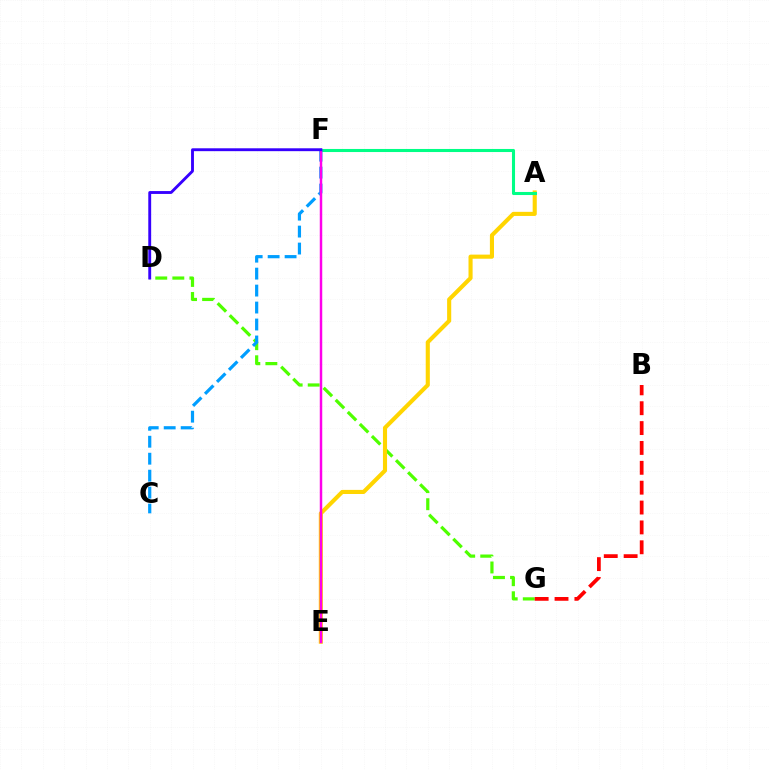{('D', 'G'): [{'color': '#4fff00', 'line_style': 'dashed', 'thickness': 2.32}], ('A', 'E'): [{'color': '#ffd500', 'line_style': 'solid', 'thickness': 2.95}], ('A', 'F'): [{'color': '#00ff86', 'line_style': 'solid', 'thickness': 2.21}], ('C', 'F'): [{'color': '#009eff', 'line_style': 'dashed', 'thickness': 2.3}], ('E', 'F'): [{'color': '#ff00ed', 'line_style': 'solid', 'thickness': 1.78}], ('B', 'G'): [{'color': '#ff0000', 'line_style': 'dashed', 'thickness': 2.7}], ('D', 'F'): [{'color': '#3700ff', 'line_style': 'solid', 'thickness': 2.07}]}